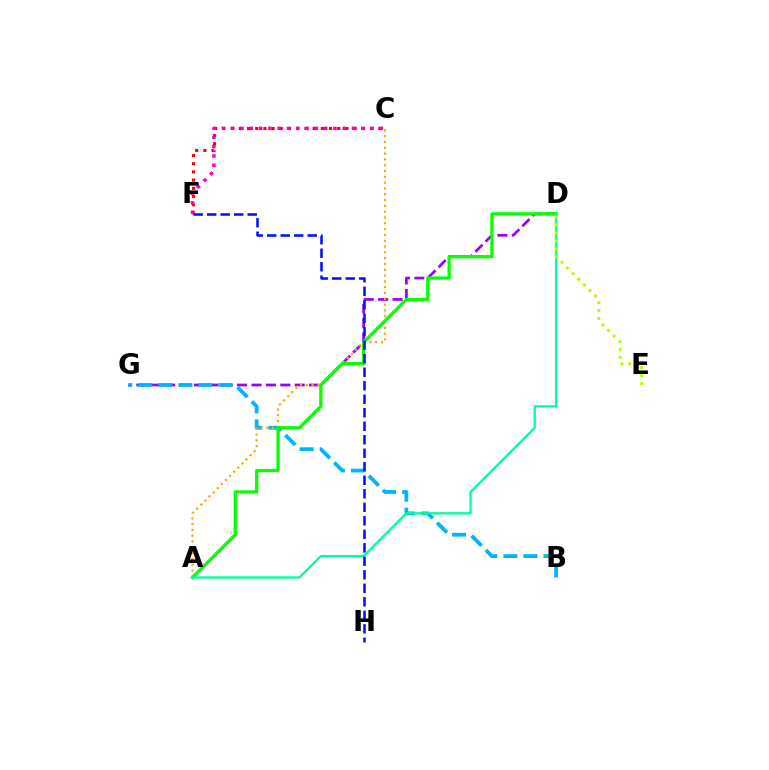{('D', 'G'): [{'color': '#9b00ff', 'line_style': 'dashed', 'thickness': 1.96}], ('C', 'F'): [{'color': '#ff0000', 'line_style': 'dotted', 'thickness': 2.23}, {'color': '#ff00bd', 'line_style': 'dotted', 'thickness': 2.52}], ('B', 'G'): [{'color': '#00b5ff', 'line_style': 'dashed', 'thickness': 2.72}], ('A', 'C'): [{'color': '#ffa500', 'line_style': 'dotted', 'thickness': 1.58}], ('A', 'D'): [{'color': '#08ff00', 'line_style': 'solid', 'thickness': 2.36}, {'color': '#00ff9d', 'line_style': 'solid', 'thickness': 1.69}], ('F', 'H'): [{'color': '#0010ff', 'line_style': 'dashed', 'thickness': 1.83}], ('D', 'E'): [{'color': '#b3ff00', 'line_style': 'dotted', 'thickness': 2.16}]}